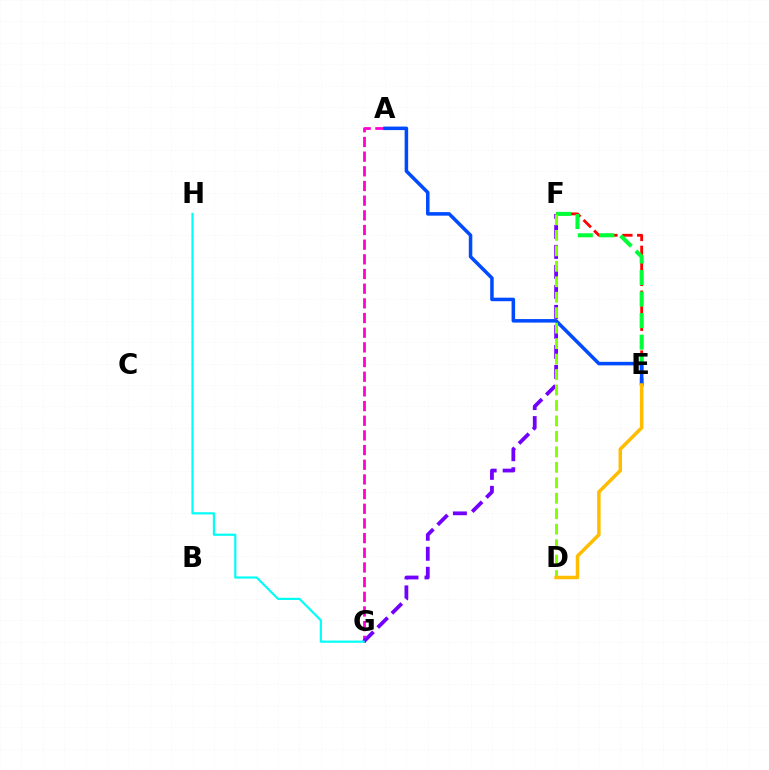{('E', 'F'): [{'color': '#ff0000', 'line_style': 'dashed', 'thickness': 2.03}, {'color': '#00ff39', 'line_style': 'dashed', 'thickness': 2.92}], ('A', 'G'): [{'color': '#ff00cf', 'line_style': 'dashed', 'thickness': 1.99}], ('F', 'G'): [{'color': '#7200ff', 'line_style': 'dashed', 'thickness': 2.72}], ('A', 'E'): [{'color': '#004bff', 'line_style': 'solid', 'thickness': 2.54}], ('D', 'F'): [{'color': '#84ff00', 'line_style': 'dashed', 'thickness': 2.1}], ('G', 'H'): [{'color': '#00fff6', 'line_style': 'solid', 'thickness': 1.57}], ('D', 'E'): [{'color': '#ffbd00', 'line_style': 'solid', 'thickness': 2.51}]}